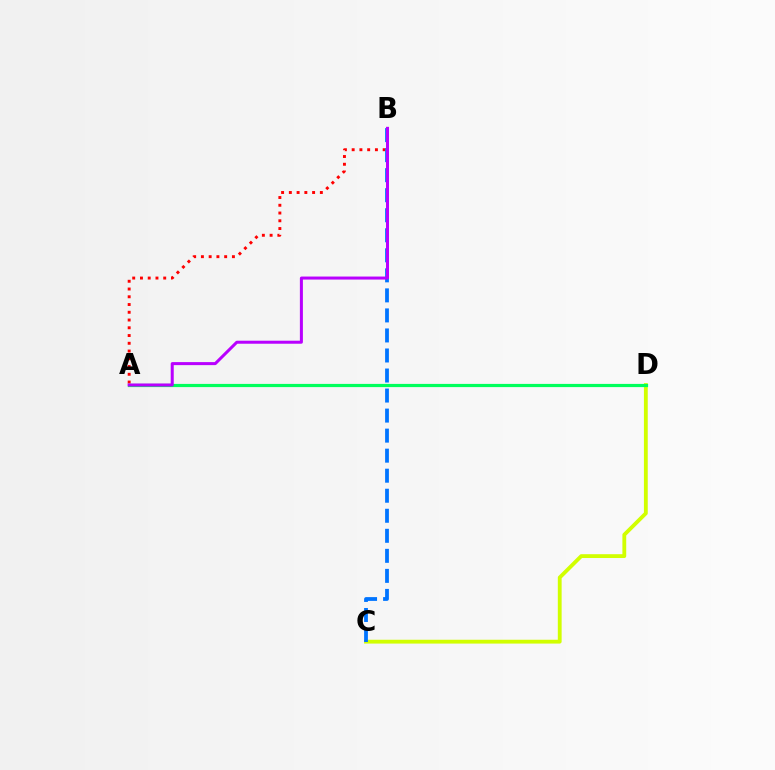{('A', 'B'): [{'color': '#ff0000', 'line_style': 'dotted', 'thickness': 2.11}, {'color': '#b900ff', 'line_style': 'solid', 'thickness': 2.17}], ('C', 'D'): [{'color': '#d1ff00', 'line_style': 'solid', 'thickness': 2.75}], ('B', 'C'): [{'color': '#0074ff', 'line_style': 'dashed', 'thickness': 2.72}], ('A', 'D'): [{'color': '#00ff5c', 'line_style': 'solid', 'thickness': 2.3}]}